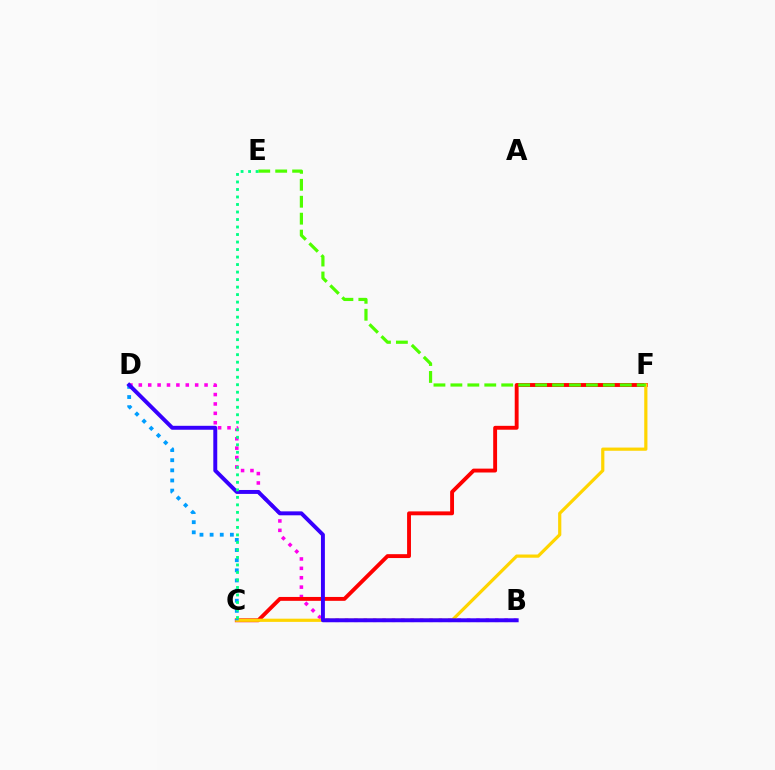{('B', 'D'): [{'color': '#ff00ed', 'line_style': 'dotted', 'thickness': 2.55}, {'color': '#3700ff', 'line_style': 'solid', 'thickness': 2.84}], ('C', 'F'): [{'color': '#ff0000', 'line_style': 'solid', 'thickness': 2.79}, {'color': '#ffd500', 'line_style': 'solid', 'thickness': 2.3}], ('E', 'F'): [{'color': '#4fff00', 'line_style': 'dashed', 'thickness': 2.3}], ('C', 'D'): [{'color': '#009eff', 'line_style': 'dotted', 'thickness': 2.75}], ('C', 'E'): [{'color': '#00ff86', 'line_style': 'dotted', 'thickness': 2.04}]}